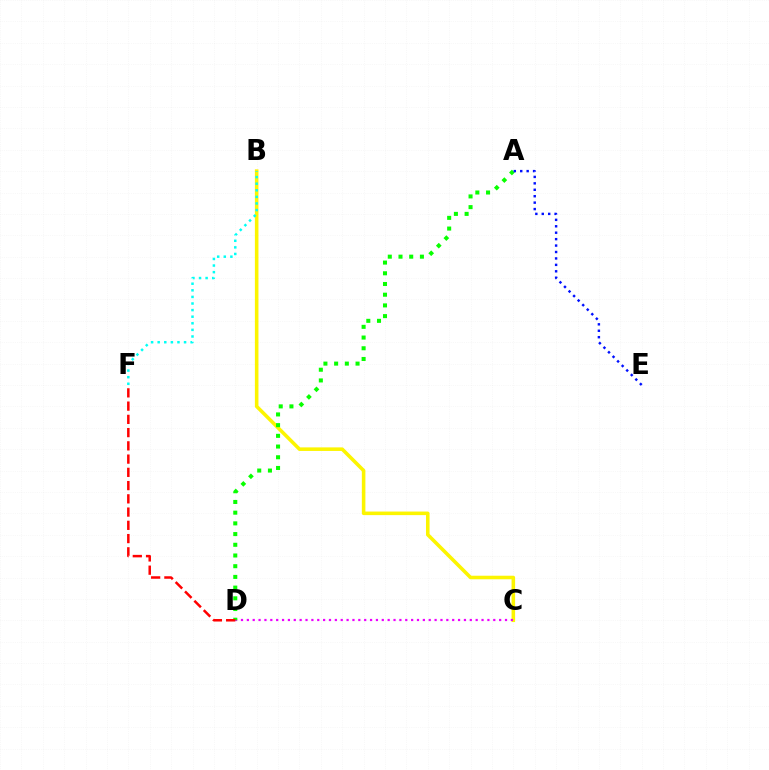{('B', 'C'): [{'color': '#fcf500', 'line_style': 'solid', 'thickness': 2.56}], ('C', 'D'): [{'color': '#ee00ff', 'line_style': 'dotted', 'thickness': 1.59}], ('A', 'D'): [{'color': '#08ff00', 'line_style': 'dotted', 'thickness': 2.91}], ('B', 'F'): [{'color': '#00fff6', 'line_style': 'dotted', 'thickness': 1.79}], ('A', 'E'): [{'color': '#0010ff', 'line_style': 'dotted', 'thickness': 1.75}], ('D', 'F'): [{'color': '#ff0000', 'line_style': 'dashed', 'thickness': 1.8}]}